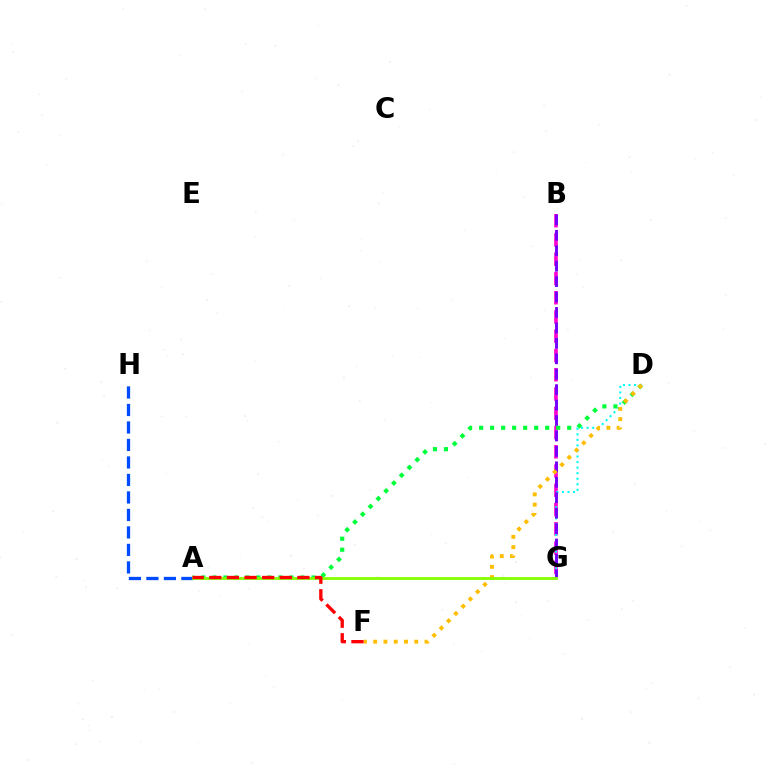{('B', 'G'): [{'color': '#ff00cf', 'line_style': 'dashed', 'thickness': 2.62}, {'color': '#7200ff', 'line_style': 'dashed', 'thickness': 2.1}], ('D', 'G'): [{'color': '#00fff6', 'line_style': 'dotted', 'thickness': 1.51}], ('A', 'H'): [{'color': '#004bff', 'line_style': 'dashed', 'thickness': 2.38}], ('A', 'D'): [{'color': '#00ff39', 'line_style': 'dotted', 'thickness': 2.99}], ('D', 'F'): [{'color': '#ffbd00', 'line_style': 'dotted', 'thickness': 2.79}], ('A', 'G'): [{'color': '#84ff00', 'line_style': 'solid', 'thickness': 2.02}], ('A', 'F'): [{'color': '#ff0000', 'line_style': 'dashed', 'thickness': 2.39}]}